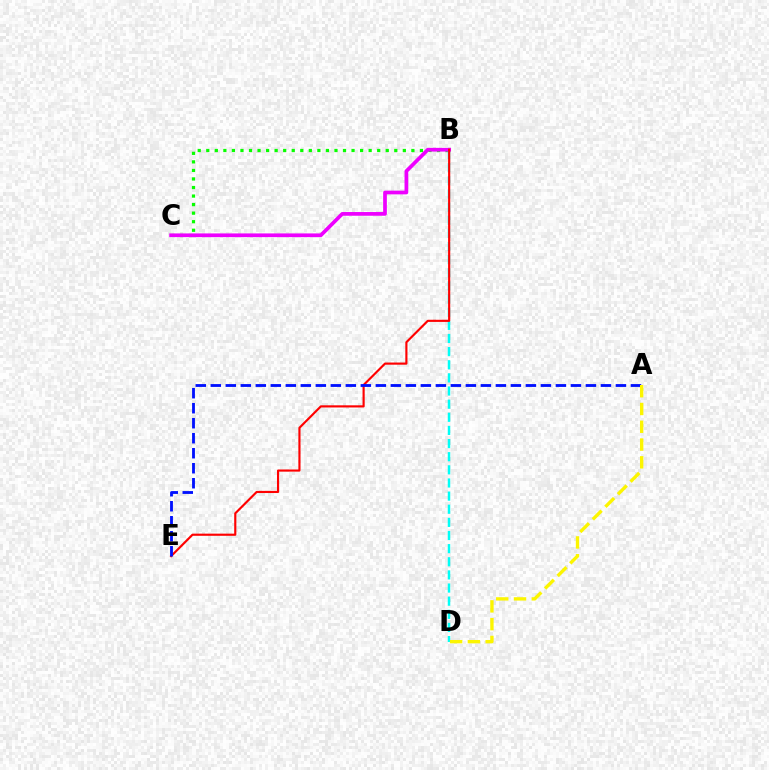{('B', 'C'): [{'color': '#08ff00', 'line_style': 'dotted', 'thickness': 2.32}, {'color': '#ee00ff', 'line_style': 'solid', 'thickness': 2.67}], ('B', 'D'): [{'color': '#00fff6', 'line_style': 'dashed', 'thickness': 1.78}], ('B', 'E'): [{'color': '#ff0000', 'line_style': 'solid', 'thickness': 1.55}], ('A', 'E'): [{'color': '#0010ff', 'line_style': 'dashed', 'thickness': 2.04}], ('A', 'D'): [{'color': '#fcf500', 'line_style': 'dashed', 'thickness': 2.42}]}